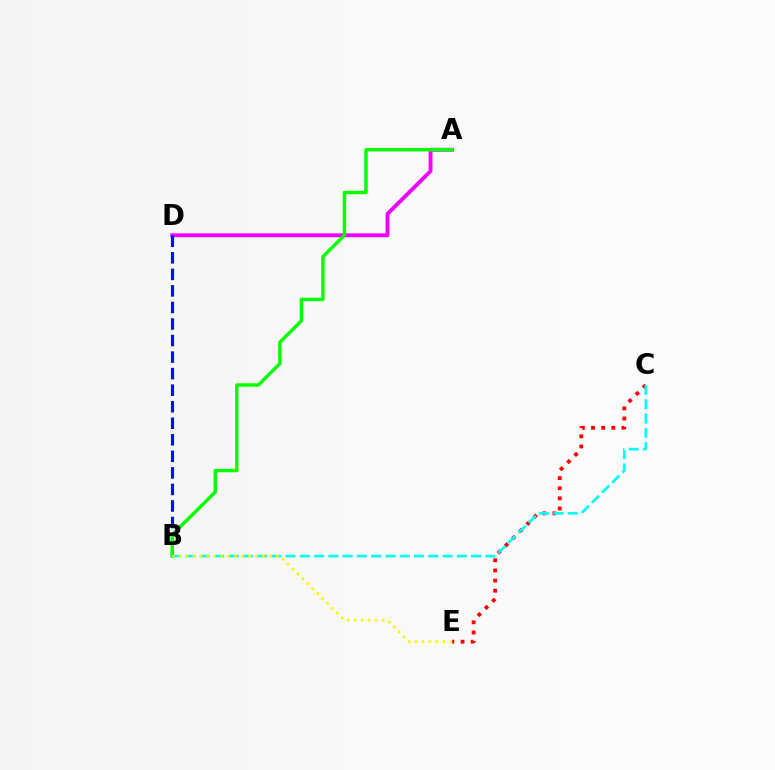{('A', 'D'): [{'color': '#ee00ff', 'line_style': 'solid', 'thickness': 2.77}], ('B', 'D'): [{'color': '#0010ff', 'line_style': 'dashed', 'thickness': 2.25}], ('A', 'B'): [{'color': '#08ff00', 'line_style': 'solid', 'thickness': 2.48}], ('C', 'E'): [{'color': '#ff0000', 'line_style': 'dotted', 'thickness': 2.76}], ('B', 'C'): [{'color': '#00fff6', 'line_style': 'dashed', 'thickness': 1.94}], ('B', 'E'): [{'color': '#fcf500', 'line_style': 'dotted', 'thickness': 1.89}]}